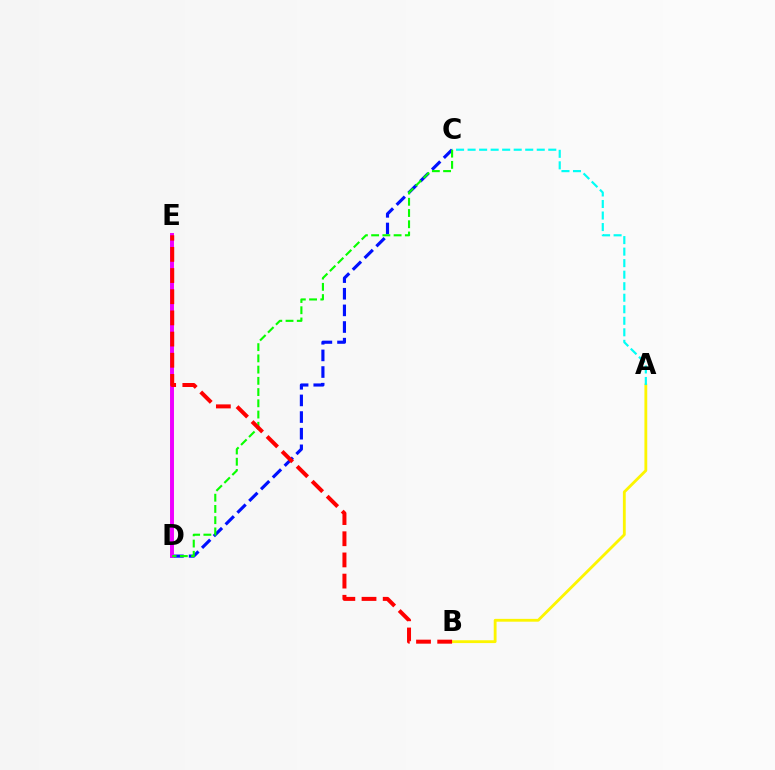{('A', 'B'): [{'color': '#fcf500', 'line_style': 'solid', 'thickness': 2.04}], ('C', 'D'): [{'color': '#0010ff', 'line_style': 'dashed', 'thickness': 2.26}, {'color': '#08ff00', 'line_style': 'dashed', 'thickness': 1.53}], ('D', 'E'): [{'color': '#ee00ff', 'line_style': 'solid', 'thickness': 2.85}], ('A', 'C'): [{'color': '#00fff6', 'line_style': 'dashed', 'thickness': 1.57}], ('B', 'E'): [{'color': '#ff0000', 'line_style': 'dashed', 'thickness': 2.88}]}